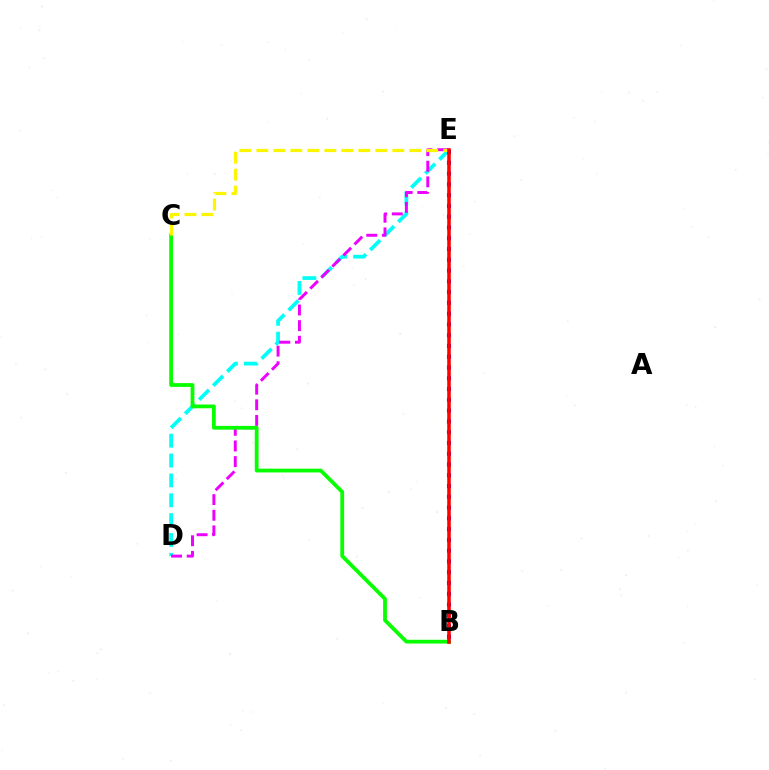{('D', 'E'): [{'color': '#00fff6', 'line_style': 'dashed', 'thickness': 2.7}, {'color': '#ee00ff', 'line_style': 'dashed', 'thickness': 2.12}], ('B', 'E'): [{'color': '#0010ff', 'line_style': 'dotted', 'thickness': 2.93}, {'color': '#ff0000', 'line_style': 'solid', 'thickness': 2.57}], ('B', 'C'): [{'color': '#08ff00', 'line_style': 'solid', 'thickness': 2.72}], ('C', 'E'): [{'color': '#fcf500', 'line_style': 'dashed', 'thickness': 2.31}]}